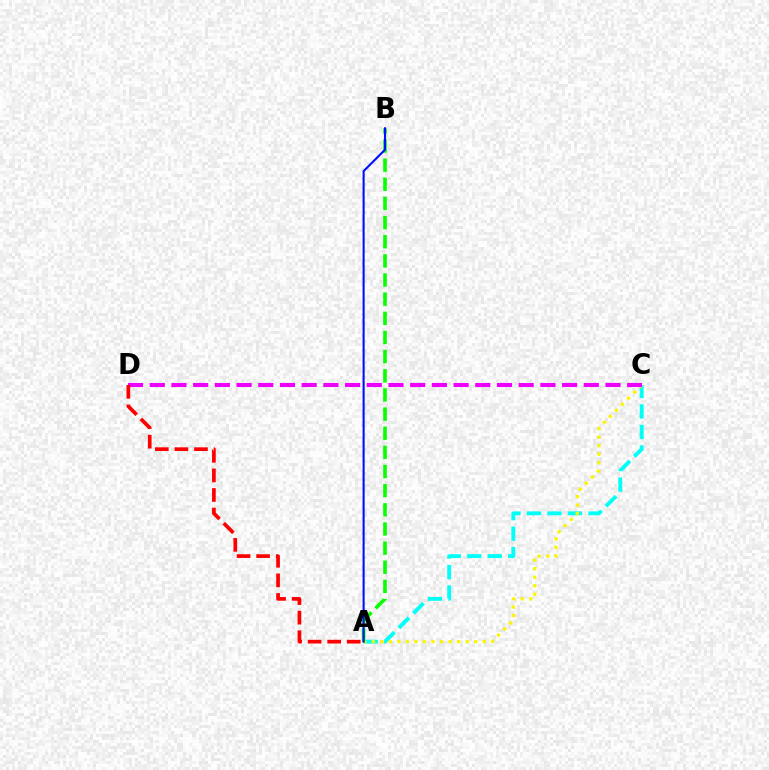{('A', 'C'): [{'color': '#00fff6', 'line_style': 'dashed', 'thickness': 2.78}, {'color': '#fcf500', 'line_style': 'dotted', 'thickness': 2.32}], ('A', 'B'): [{'color': '#08ff00', 'line_style': 'dashed', 'thickness': 2.6}, {'color': '#0010ff', 'line_style': 'solid', 'thickness': 1.52}], ('C', 'D'): [{'color': '#ee00ff', 'line_style': 'dashed', 'thickness': 2.95}], ('A', 'D'): [{'color': '#ff0000', 'line_style': 'dashed', 'thickness': 2.66}]}